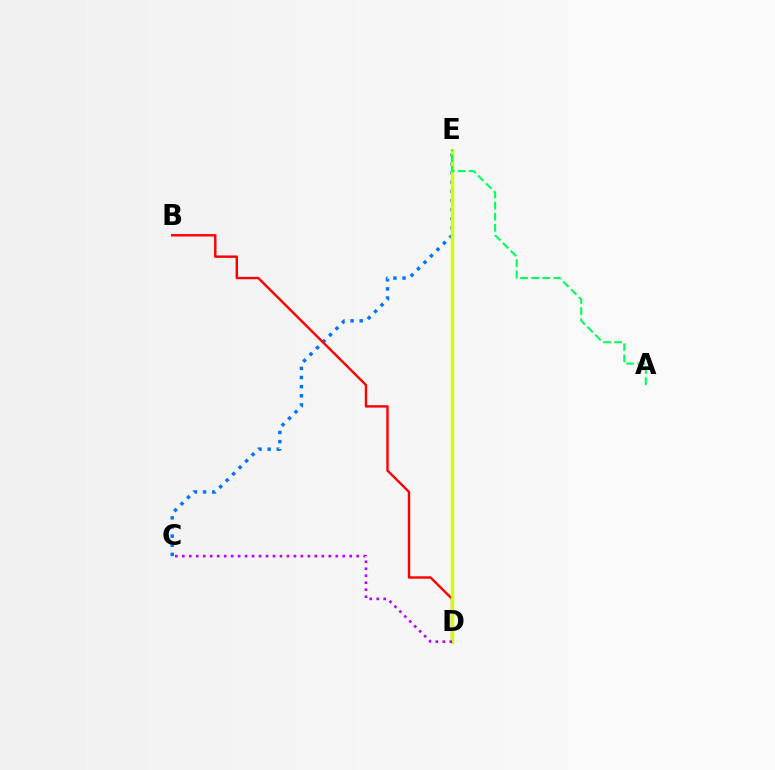{('C', 'E'): [{'color': '#0074ff', 'line_style': 'dotted', 'thickness': 2.48}], ('B', 'D'): [{'color': '#ff0000', 'line_style': 'solid', 'thickness': 1.73}], ('D', 'E'): [{'color': '#d1ff00', 'line_style': 'solid', 'thickness': 2.47}], ('A', 'E'): [{'color': '#00ff5c', 'line_style': 'dashed', 'thickness': 1.51}], ('C', 'D'): [{'color': '#b900ff', 'line_style': 'dotted', 'thickness': 1.9}]}